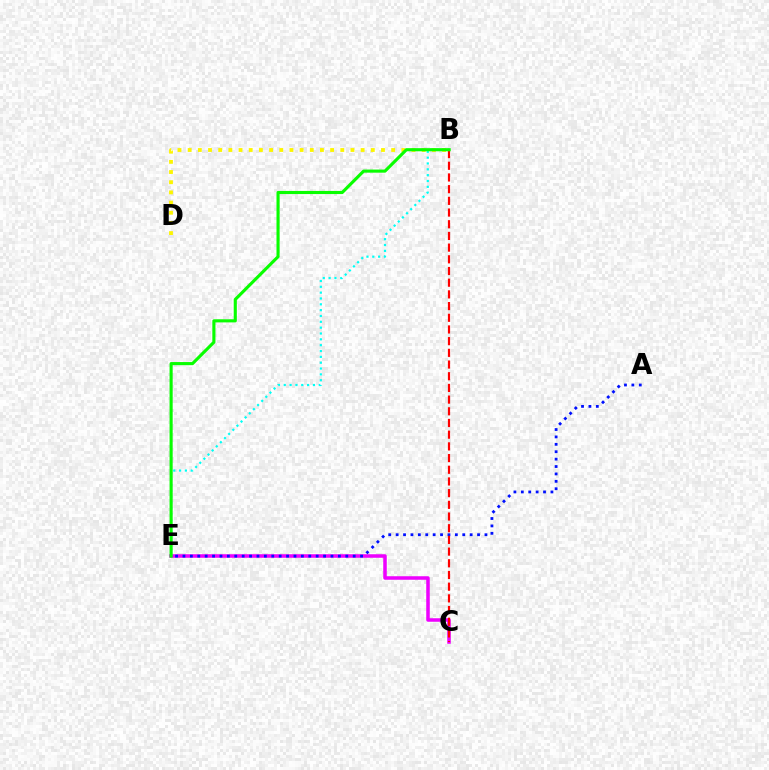{('C', 'E'): [{'color': '#ee00ff', 'line_style': 'solid', 'thickness': 2.54}], ('A', 'E'): [{'color': '#0010ff', 'line_style': 'dotted', 'thickness': 2.01}], ('B', 'E'): [{'color': '#00fff6', 'line_style': 'dotted', 'thickness': 1.59}, {'color': '#08ff00', 'line_style': 'solid', 'thickness': 2.24}], ('B', 'C'): [{'color': '#ff0000', 'line_style': 'dashed', 'thickness': 1.59}], ('B', 'D'): [{'color': '#fcf500', 'line_style': 'dotted', 'thickness': 2.76}]}